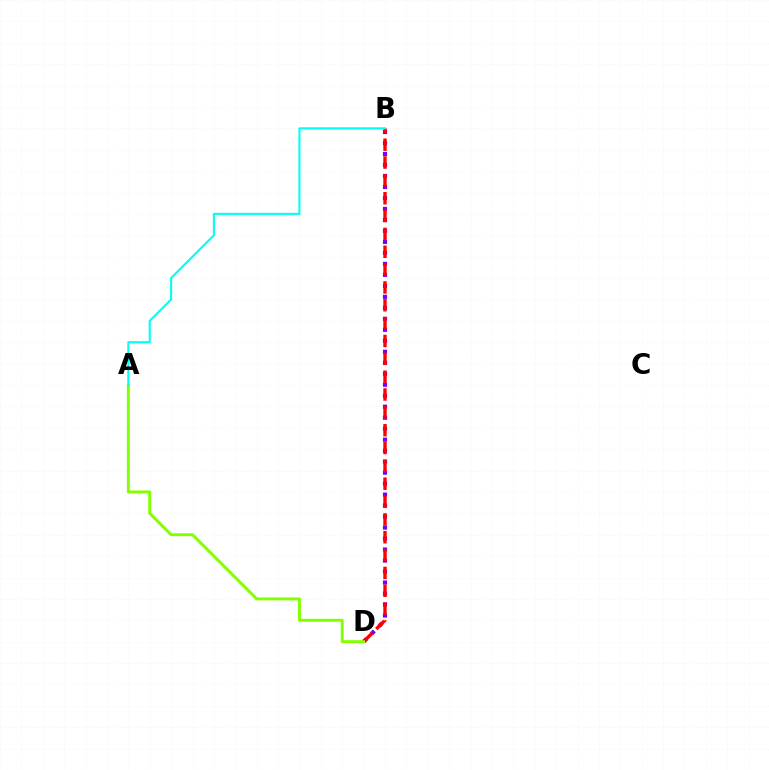{('B', 'D'): [{'color': '#7200ff', 'line_style': 'dotted', 'thickness': 2.99}, {'color': '#ff0000', 'line_style': 'dashed', 'thickness': 2.42}], ('A', 'D'): [{'color': '#84ff00', 'line_style': 'solid', 'thickness': 2.13}], ('A', 'B'): [{'color': '#00fff6', 'line_style': 'solid', 'thickness': 1.51}]}